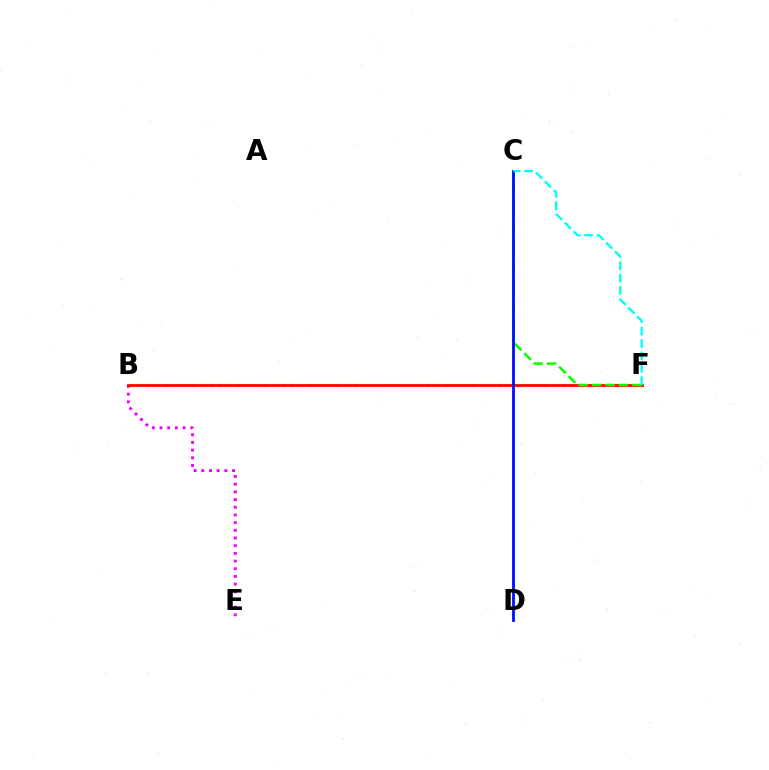{('B', 'E'): [{'color': '#ee00ff', 'line_style': 'dotted', 'thickness': 2.09}], ('B', 'F'): [{'color': '#fcf500', 'line_style': 'dotted', 'thickness': 2.45}, {'color': '#ff0000', 'line_style': 'solid', 'thickness': 1.97}], ('C', 'F'): [{'color': '#08ff00', 'line_style': 'dashed', 'thickness': 1.83}, {'color': '#00fff6', 'line_style': 'dashed', 'thickness': 1.68}], ('C', 'D'): [{'color': '#0010ff', 'line_style': 'solid', 'thickness': 2.03}]}